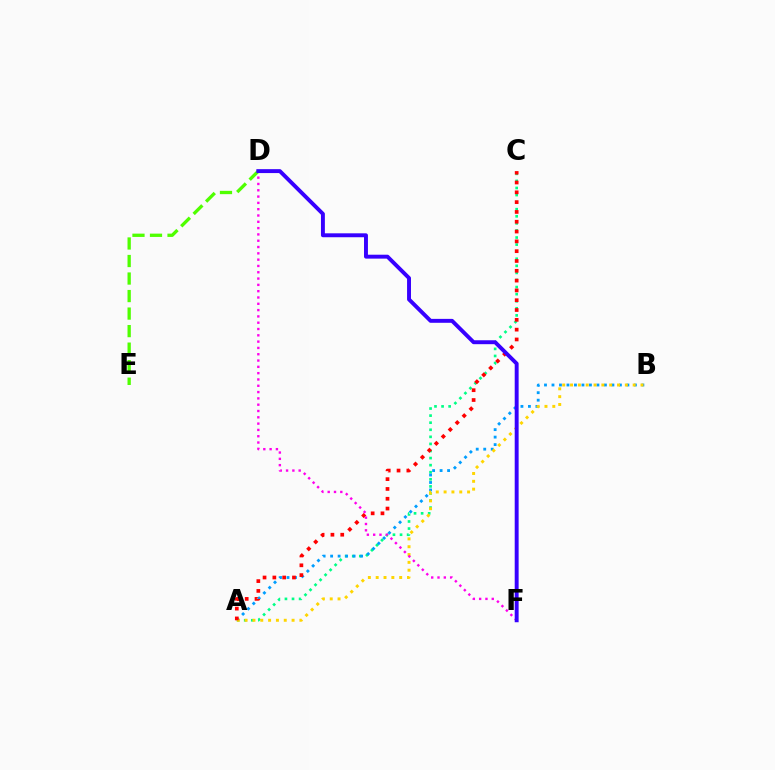{('A', 'C'): [{'color': '#00ff86', 'line_style': 'dotted', 'thickness': 1.92}, {'color': '#ff0000', 'line_style': 'dotted', 'thickness': 2.67}], ('A', 'B'): [{'color': '#009eff', 'line_style': 'dotted', 'thickness': 2.04}, {'color': '#ffd500', 'line_style': 'dotted', 'thickness': 2.13}], ('D', 'E'): [{'color': '#4fff00', 'line_style': 'dashed', 'thickness': 2.38}], ('D', 'F'): [{'color': '#ff00ed', 'line_style': 'dotted', 'thickness': 1.71}, {'color': '#3700ff', 'line_style': 'solid', 'thickness': 2.82}]}